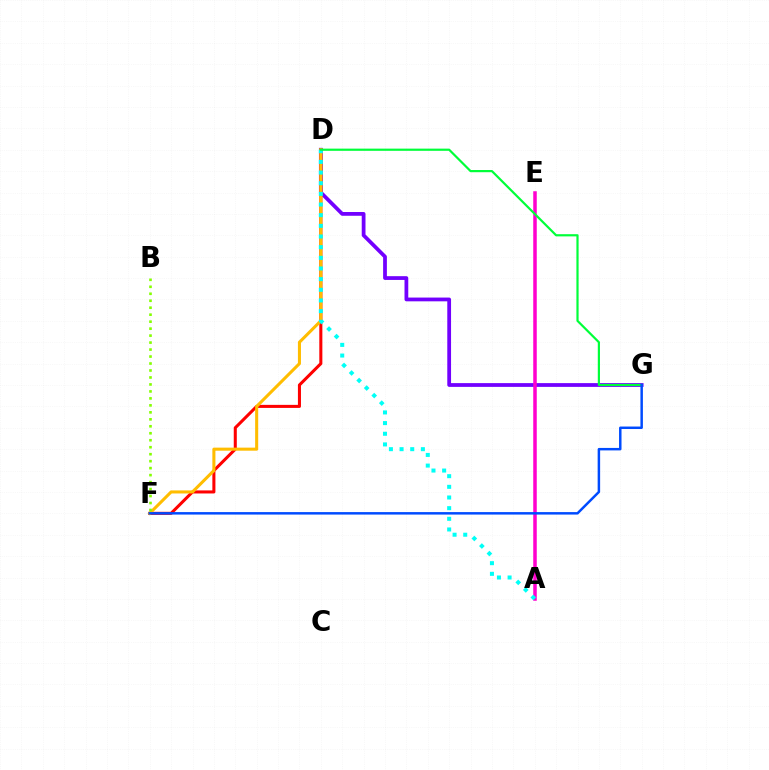{('D', 'G'): [{'color': '#7200ff', 'line_style': 'solid', 'thickness': 2.71}, {'color': '#00ff39', 'line_style': 'solid', 'thickness': 1.58}], ('D', 'F'): [{'color': '#ff0000', 'line_style': 'solid', 'thickness': 2.2}, {'color': '#ffbd00', 'line_style': 'solid', 'thickness': 2.2}], ('A', 'E'): [{'color': '#ff00cf', 'line_style': 'solid', 'thickness': 2.53}], ('A', 'D'): [{'color': '#00fff6', 'line_style': 'dotted', 'thickness': 2.9}], ('F', 'G'): [{'color': '#004bff', 'line_style': 'solid', 'thickness': 1.78}], ('B', 'F'): [{'color': '#84ff00', 'line_style': 'dotted', 'thickness': 1.9}]}